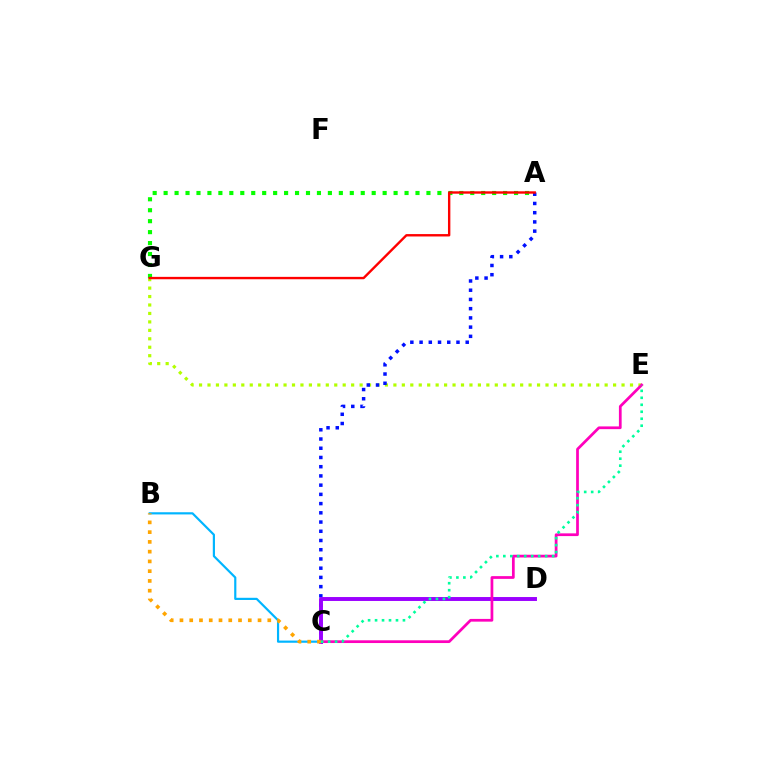{('B', 'C'): [{'color': '#00b5ff', 'line_style': 'solid', 'thickness': 1.57}, {'color': '#ffa500', 'line_style': 'dotted', 'thickness': 2.65}], ('E', 'G'): [{'color': '#b3ff00', 'line_style': 'dotted', 'thickness': 2.3}], ('A', 'C'): [{'color': '#0010ff', 'line_style': 'dotted', 'thickness': 2.51}], ('C', 'D'): [{'color': '#9b00ff', 'line_style': 'solid', 'thickness': 2.83}], ('C', 'E'): [{'color': '#ff00bd', 'line_style': 'solid', 'thickness': 1.97}, {'color': '#00ff9d', 'line_style': 'dotted', 'thickness': 1.89}], ('A', 'G'): [{'color': '#08ff00', 'line_style': 'dotted', 'thickness': 2.98}, {'color': '#ff0000', 'line_style': 'solid', 'thickness': 1.72}]}